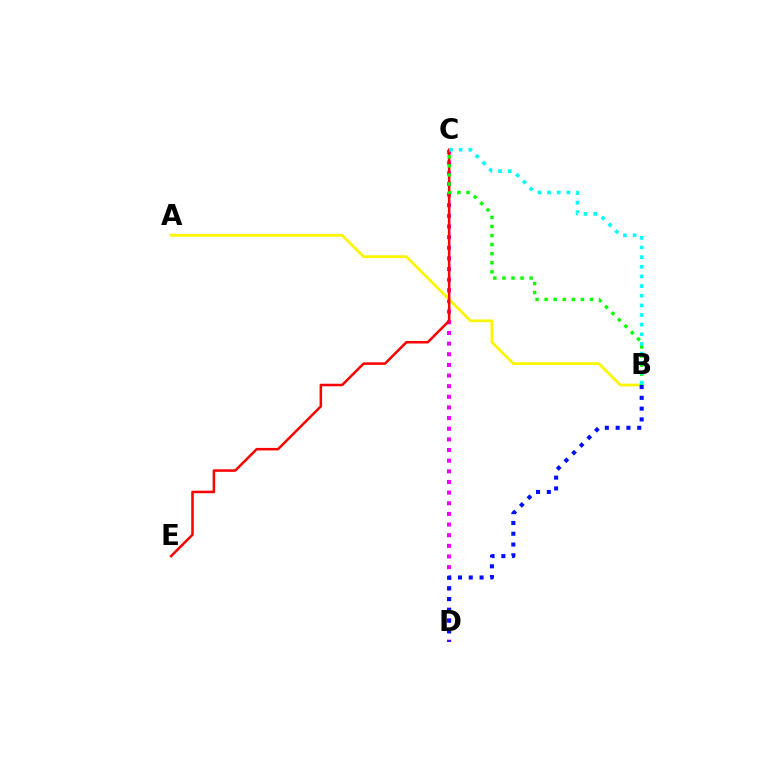{('C', 'D'): [{'color': '#ee00ff', 'line_style': 'dotted', 'thickness': 2.89}], ('A', 'B'): [{'color': '#fcf500', 'line_style': 'solid', 'thickness': 1.99}], ('C', 'E'): [{'color': '#ff0000', 'line_style': 'solid', 'thickness': 1.82}], ('B', 'D'): [{'color': '#0010ff', 'line_style': 'dotted', 'thickness': 2.93}], ('B', 'C'): [{'color': '#08ff00', 'line_style': 'dotted', 'thickness': 2.47}, {'color': '#00fff6', 'line_style': 'dotted', 'thickness': 2.62}]}